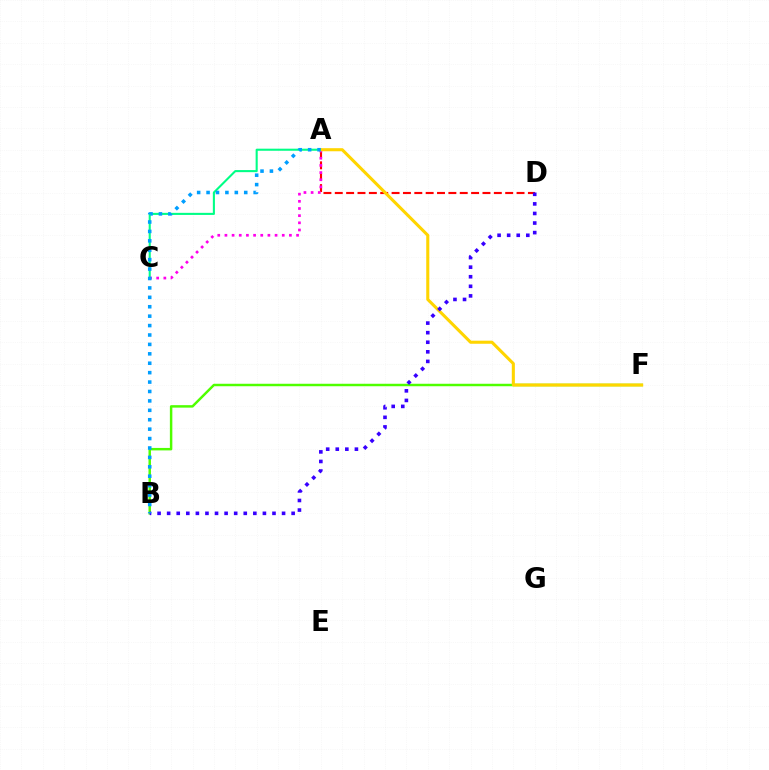{('A', 'D'): [{'color': '#ff0000', 'line_style': 'dashed', 'thickness': 1.54}], ('B', 'F'): [{'color': '#4fff00', 'line_style': 'solid', 'thickness': 1.78}], ('A', 'C'): [{'color': '#00ff86', 'line_style': 'solid', 'thickness': 1.5}, {'color': '#ff00ed', 'line_style': 'dotted', 'thickness': 1.95}], ('A', 'F'): [{'color': '#ffd500', 'line_style': 'solid', 'thickness': 2.22}], ('B', 'D'): [{'color': '#3700ff', 'line_style': 'dotted', 'thickness': 2.6}], ('A', 'B'): [{'color': '#009eff', 'line_style': 'dotted', 'thickness': 2.56}]}